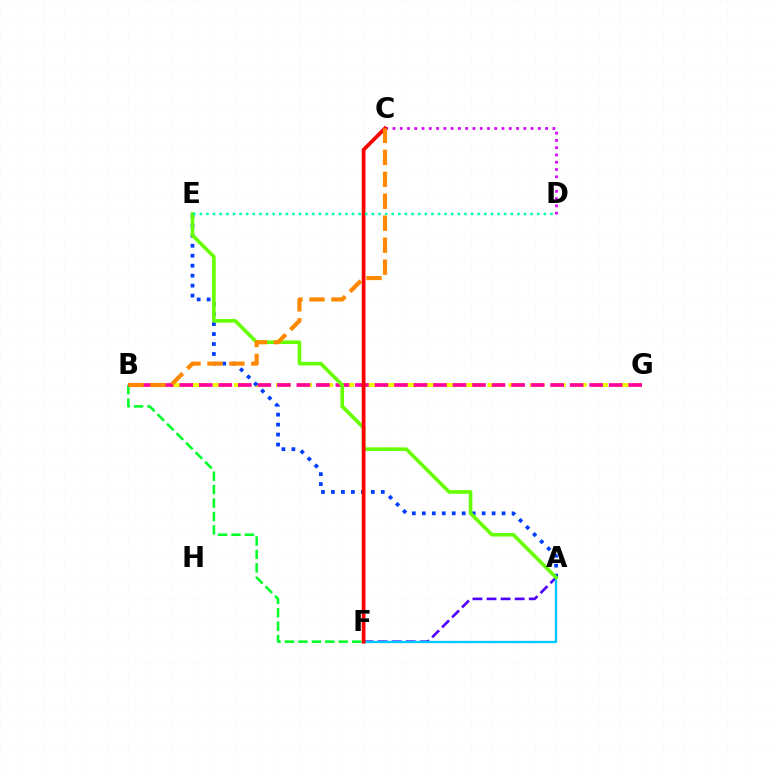{('A', 'F'): [{'color': '#4f00ff', 'line_style': 'dashed', 'thickness': 1.91}, {'color': '#00c7ff', 'line_style': 'solid', 'thickness': 1.68}], ('B', 'G'): [{'color': '#eeff00', 'line_style': 'dashed', 'thickness': 2.87}, {'color': '#ff00a0', 'line_style': 'dashed', 'thickness': 2.65}], ('B', 'F'): [{'color': '#00ff27', 'line_style': 'dashed', 'thickness': 1.83}], ('C', 'D'): [{'color': '#d600ff', 'line_style': 'dotted', 'thickness': 1.98}], ('A', 'E'): [{'color': '#003fff', 'line_style': 'dotted', 'thickness': 2.71}, {'color': '#66ff00', 'line_style': 'solid', 'thickness': 2.59}], ('C', 'F'): [{'color': '#ff0000', 'line_style': 'solid', 'thickness': 2.69}], ('D', 'E'): [{'color': '#00ffaf', 'line_style': 'dotted', 'thickness': 1.8}], ('B', 'C'): [{'color': '#ff8800', 'line_style': 'dashed', 'thickness': 2.98}]}